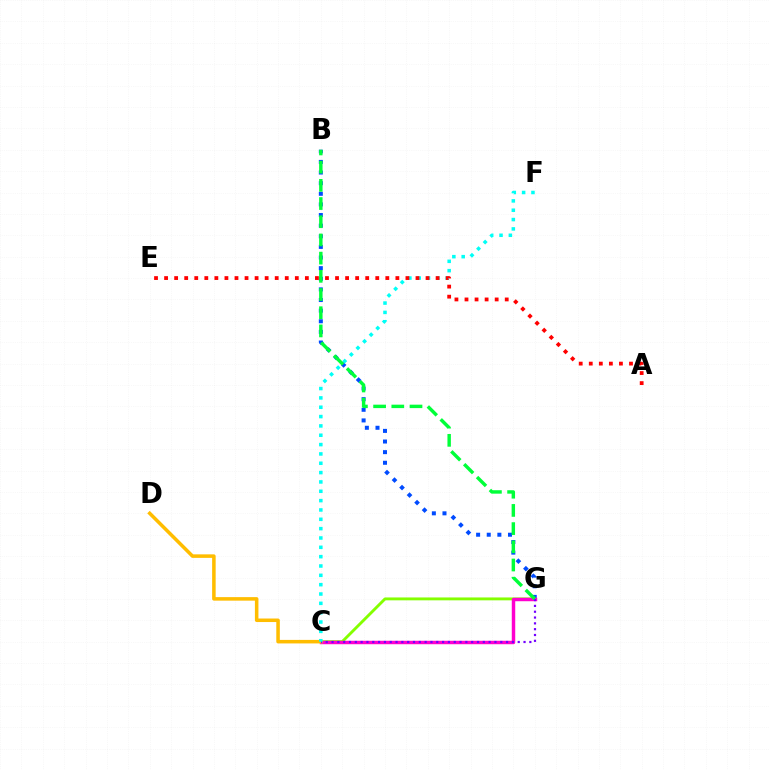{('C', 'G'): [{'color': '#84ff00', 'line_style': 'solid', 'thickness': 2.07}, {'color': '#ff00cf', 'line_style': 'solid', 'thickness': 2.48}, {'color': '#7200ff', 'line_style': 'dotted', 'thickness': 1.58}], ('B', 'G'): [{'color': '#004bff', 'line_style': 'dotted', 'thickness': 2.89}, {'color': '#00ff39', 'line_style': 'dashed', 'thickness': 2.47}], ('C', 'D'): [{'color': '#ffbd00', 'line_style': 'solid', 'thickness': 2.54}], ('C', 'F'): [{'color': '#00fff6', 'line_style': 'dotted', 'thickness': 2.54}], ('A', 'E'): [{'color': '#ff0000', 'line_style': 'dotted', 'thickness': 2.73}]}